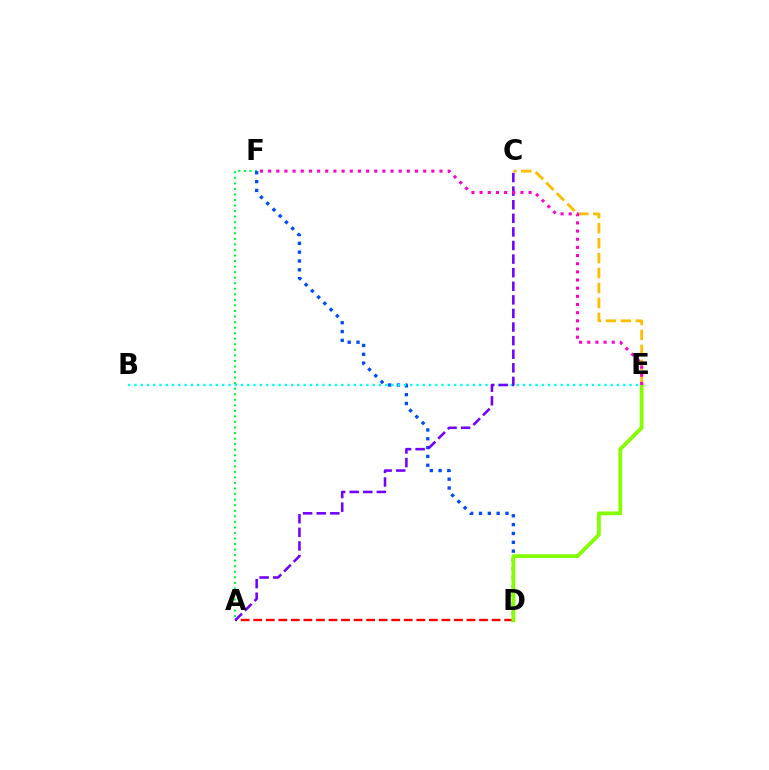{('A', 'D'): [{'color': '#ff0000', 'line_style': 'dashed', 'thickness': 1.7}], ('C', 'E'): [{'color': '#ffbd00', 'line_style': 'dashed', 'thickness': 2.03}], ('A', 'F'): [{'color': '#00ff39', 'line_style': 'dotted', 'thickness': 1.51}], ('D', 'F'): [{'color': '#004bff', 'line_style': 'dotted', 'thickness': 2.4}], ('B', 'E'): [{'color': '#00fff6', 'line_style': 'dotted', 'thickness': 1.7}], ('D', 'E'): [{'color': '#84ff00', 'line_style': 'solid', 'thickness': 2.74}], ('A', 'C'): [{'color': '#7200ff', 'line_style': 'dashed', 'thickness': 1.85}], ('E', 'F'): [{'color': '#ff00cf', 'line_style': 'dotted', 'thickness': 2.22}]}